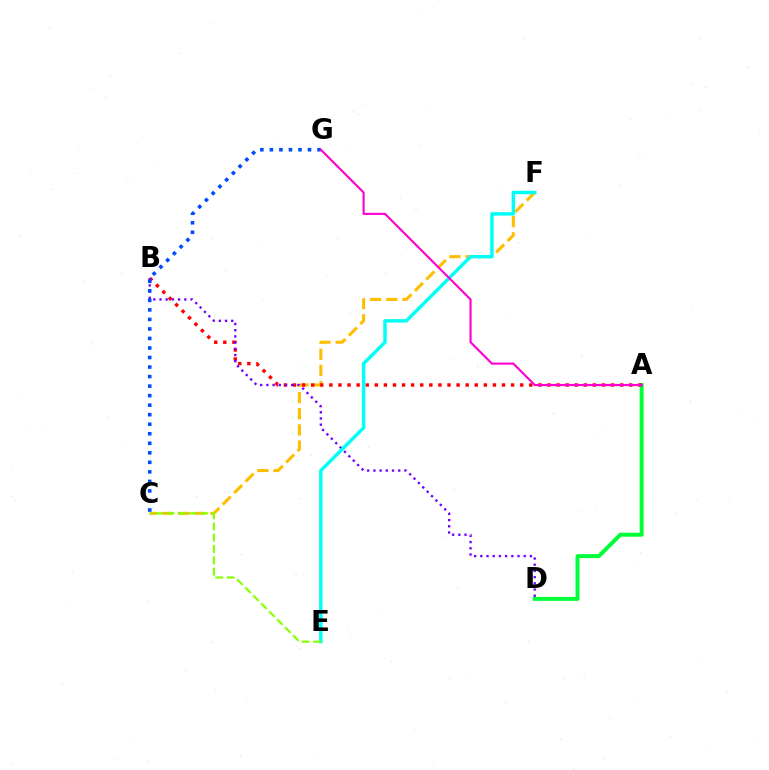{('A', 'D'): [{'color': '#00ff39', 'line_style': 'solid', 'thickness': 2.86}], ('C', 'F'): [{'color': '#ffbd00', 'line_style': 'dashed', 'thickness': 2.2}], ('A', 'B'): [{'color': '#ff0000', 'line_style': 'dotted', 'thickness': 2.47}], ('B', 'D'): [{'color': '#7200ff', 'line_style': 'dotted', 'thickness': 1.68}], ('C', 'G'): [{'color': '#004bff', 'line_style': 'dotted', 'thickness': 2.59}], ('E', 'F'): [{'color': '#00fff6', 'line_style': 'solid', 'thickness': 2.48}], ('A', 'G'): [{'color': '#ff00cf', 'line_style': 'solid', 'thickness': 1.53}], ('C', 'E'): [{'color': '#84ff00', 'line_style': 'dashed', 'thickness': 1.53}]}